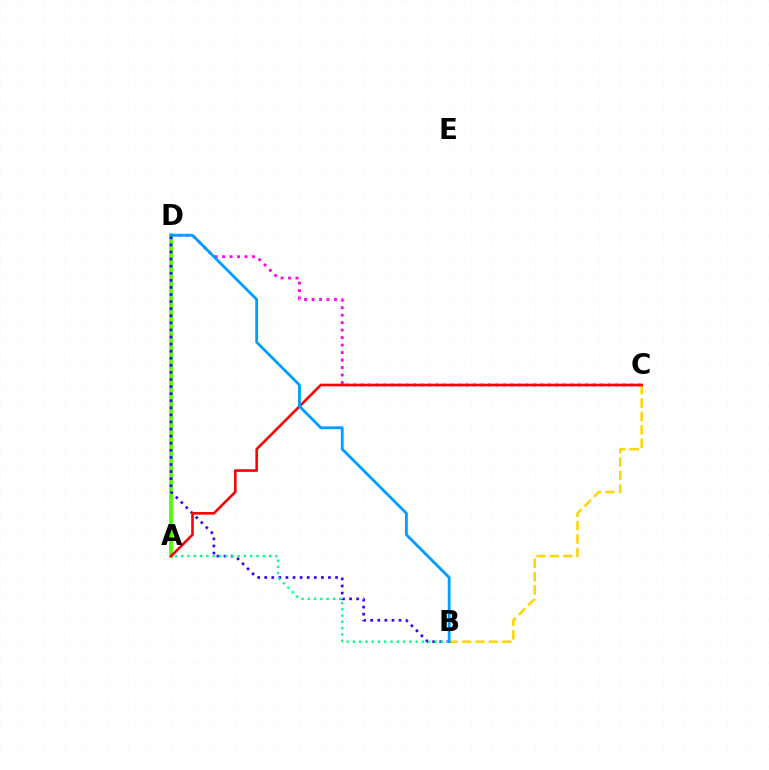{('A', 'D'): [{'color': '#4fff00', 'line_style': 'solid', 'thickness': 2.72}], ('B', 'D'): [{'color': '#3700ff', 'line_style': 'dotted', 'thickness': 1.92}, {'color': '#009eff', 'line_style': 'solid', 'thickness': 2.03}], ('A', 'B'): [{'color': '#00ff86', 'line_style': 'dotted', 'thickness': 1.7}], ('C', 'D'): [{'color': '#ff00ed', 'line_style': 'dotted', 'thickness': 2.03}], ('B', 'C'): [{'color': '#ffd500', 'line_style': 'dashed', 'thickness': 1.82}], ('A', 'C'): [{'color': '#ff0000', 'line_style': 'solid', 'thickness': 1.88}]}